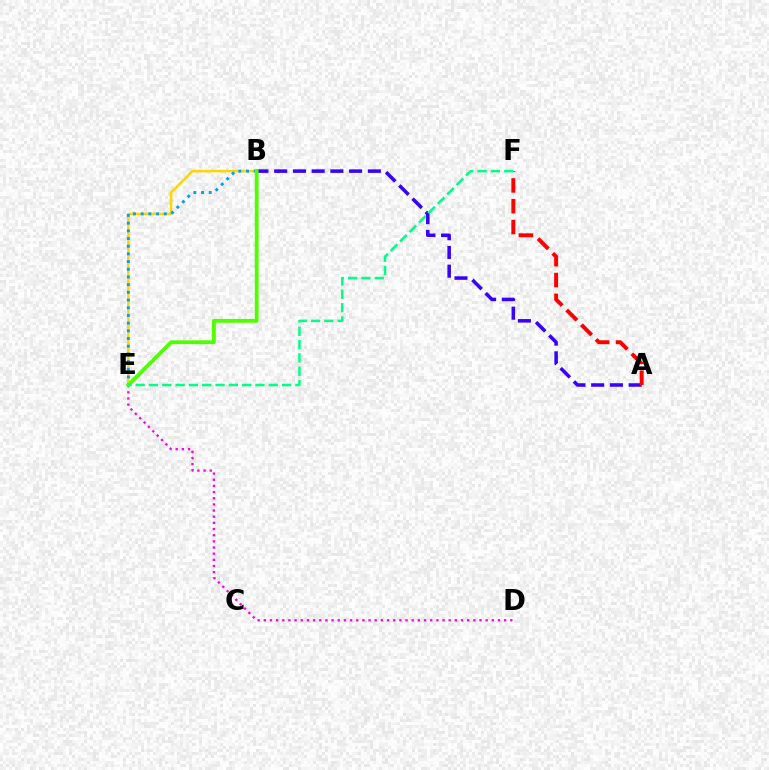{('D', 'E'): [{'color': '#ff00ed', 'line_style': 'dotted', 'thickness': 1.67}], ('B', 'E'): [{'color': '#ffd500', 'line_style': 'solid', 'thickness': 1.8}, {'color': '#009eff', 'line_style': 'dotted', 'thickness': 2.09}, {'color': '#4fff00', 'line_style': 'solid', 'thickness': 2.73}], ('A', 'B'): [{'color': '#3700ff', 'line_style': 'dashed', 'thickness': 2.54}], ('A', 'F'): [{'color': '#ff0000', 'line_style': 'dashed', 'thickness': 2.83}], ('E', 'F'): [{'color': '#00ff86', 'line_style': 'dashed', 'thickness': 1.81}]}